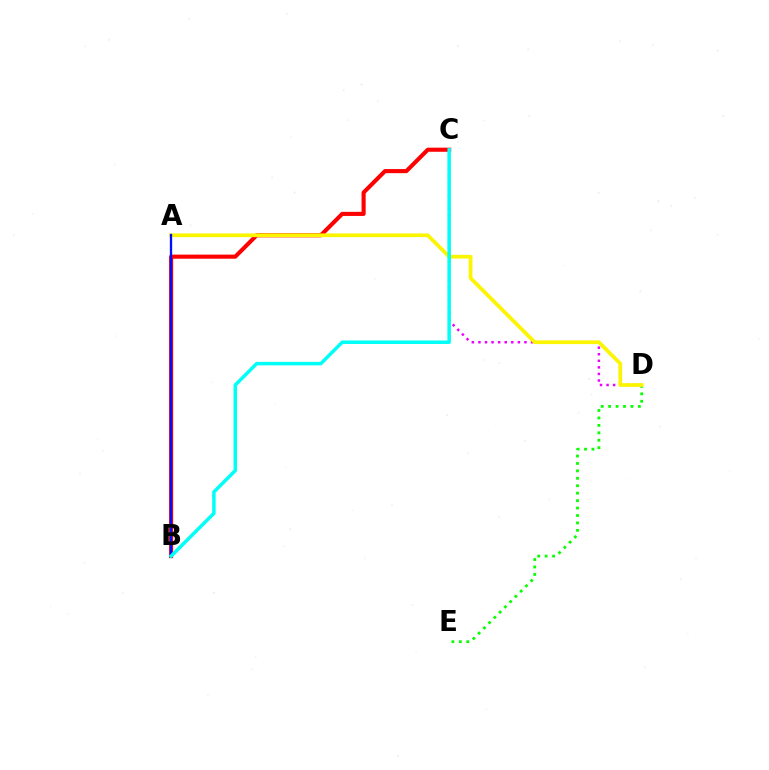{('D', 'E'): [{'color': '#08ff00', 'line_style': 'dotted', 'thickness': 2.02}], ('B', 'C'): [{'color': '#ff0000', 'line_style': 'solid', 'thickness': 2.95}, {'color': '#00fff6', 'line_style': 'solid', 'thickness': 2.51}], ('C', 'D'): [{'color': '#ee00ff', 'line_style': 'dotted', 'thickness': 1.79}], ('A', 'D'): [{'color': '#fcf500', 'line_style': 'solid', 'thickness': 2.67}], ('A', 'B'): [{'color': '#0010ff', 'line_style': 'solid', 'thickness': 1.67}]}